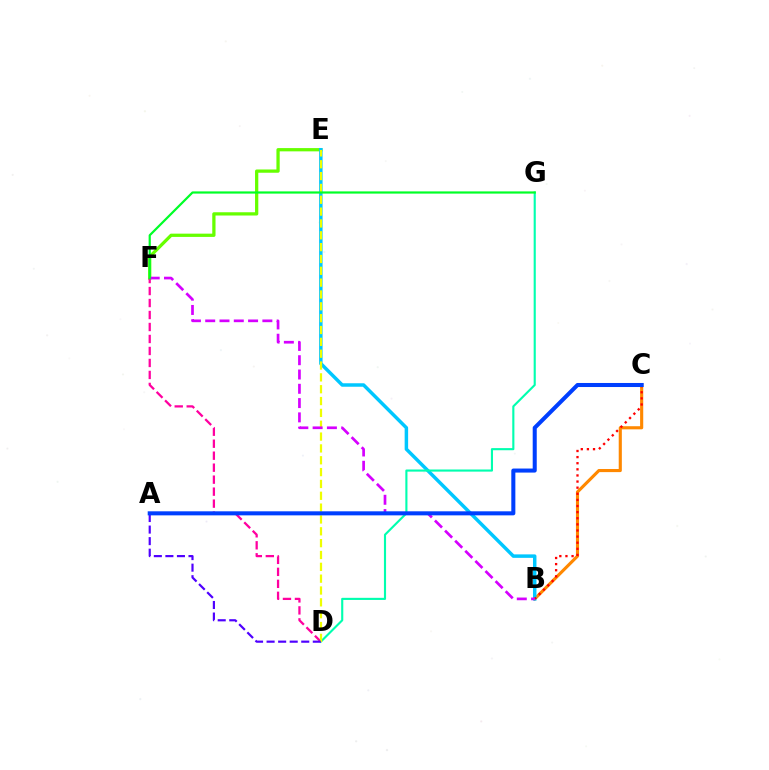{('E', 'F'): [{'color': '#66ff00', 'line_style': 'solid', 'thickness': 2.35}], ('B', 'C'): [{'color': '#ff8800', 'line_style': 'solid', 'thickness': 2.25}, {'color': '#ff0000', 'line_style': 'dotted', 'thickness': 1.66}], ('B', 'E'): [{'color': '#00c7ff', 'line_style': 'solid', 'thickness': 2.5}], ('D', 'F'): [{'color': '#ff00a0', 'line_style': 'dashed', 'thickness': 1.63}], ('D', 'G'): [{'color': '#00ffaf', 'line_style': 'solid', 'thickness': 1.53}], ('D', 'E'): [{'color': '#eeff00', 'line_style': 'dashed', 'thickness': 1.61}], ('B', 'F'): [{'color': '#d600ff', 'line_style': 'dashed', 'thickness': 1.94}], ('F', 'G'): [{'color': '#00ff27', 'line_style': 'solid', 'thickness': 1.58}], ('A', 'D'): [{'color': '#4f00ff', 'line_style': 'dashed', 'thickness': 1.57}], ('A', 'C'): [{'color': '#003fff', 'line_style': 'solid', 'thickness': 2.91}]}